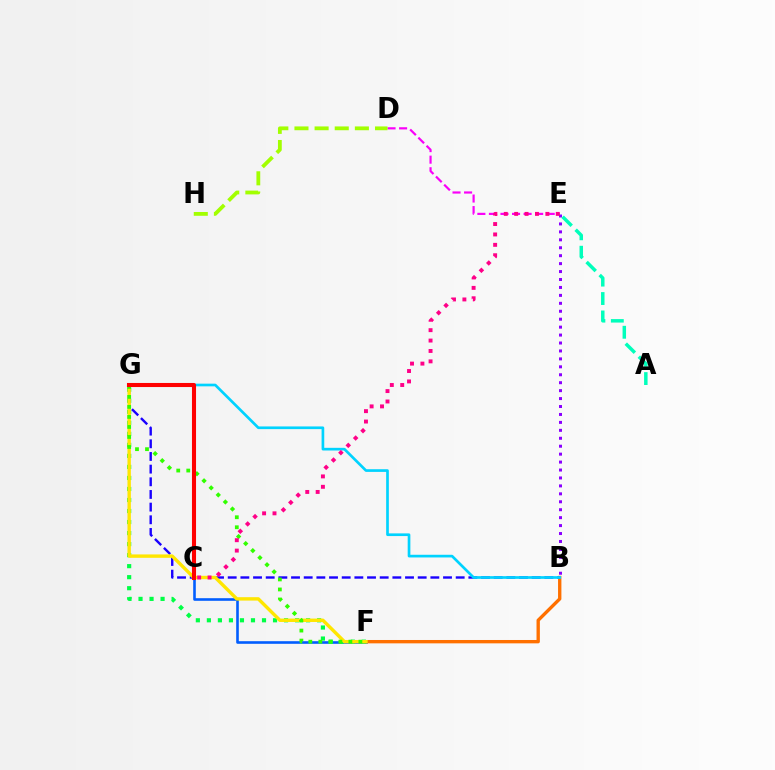{('C', 'F'): [{'color': '#005dff', 'line_style': 'solid', 'thickness': 1.88}], ('B', 'F'): [{'color': '#ff7000', 'line_style': 'solid', 'thickness': 2.41}], ('D', 'E'): [{'color': '#fa00f9', 'line_style': 'dashed', 'thickness': 1.57}], ('F', 'G'): [{'color': '#00ff45', 'line_style': 'dotted', 'thickness': 3.0}, {'color': '#ffe600', 'line_style': 'solid', 'thickness': 2.45}, {'color': '#31ff00', 'line_style': 'dotted', 'thickness': 2.72}], ('B', 'G'): [{'color': '#1900ff', 'line_style': 'dashed', 'thickness': 1.72}, {'color': '#00d3ff', 'line_style': 'solid', 'thickness': 1.93}], ('B', 'E'): [{'color': '#8a00ff', 'line_style': 'dotted', 'thickness': 2.16}], ('D', 'H'): [{'color': '#a2ff00', 'line_style': 'dashed', 'thickness': 2.74}], ('C', 'E'): [{'color': '#ff0088', 'line_style': 'dotted', 'thickness': 2.82}], ('C', 'G'): [{'color': '#ff0000', 'line_style': 'solid', 'thickness': 2.93}], ('A', 'E'): [{'color': '#00ffbb', 'line_style': 'dashed', 'thickness': 2.5}]}